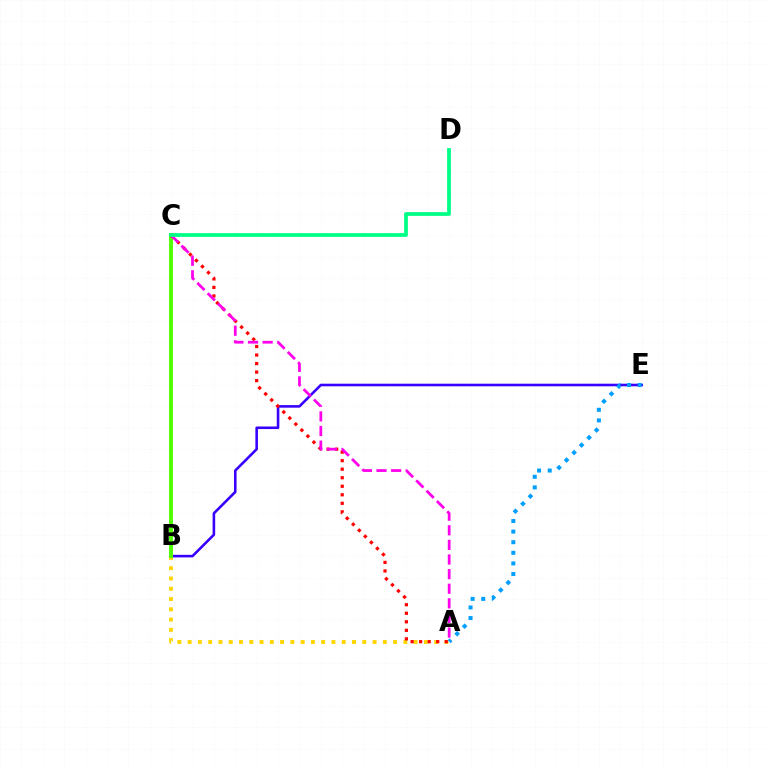{('B', 'E'): [{'color': '#3700ff', 'line_style': 'solid', 'thickness': 1.87}], ('A', 'B'): [{'color': '#ffd500', 'line_style': 'dotted', 'thickness': 2.79}], ('B', 'C'): [{'color': '#4fff00', 'line_style': 'solid', 'thickness': 2.81}], ('A', 'C'): [{'color': '#ff0000', 'line_style': 'dotted', 'thickness': 2.32}, {'color': '#ff00ed', 'line_style': 'dashed', 'thickness': 1.99}], ('C', 'D'): [{'color': '#00ff86', 'line_style': 'solid', 'thickness': 2.72}], ('A', 'E'): [{'color': '#009eff', 'line_style': 'dotted', 'thickness': 2.88}]}